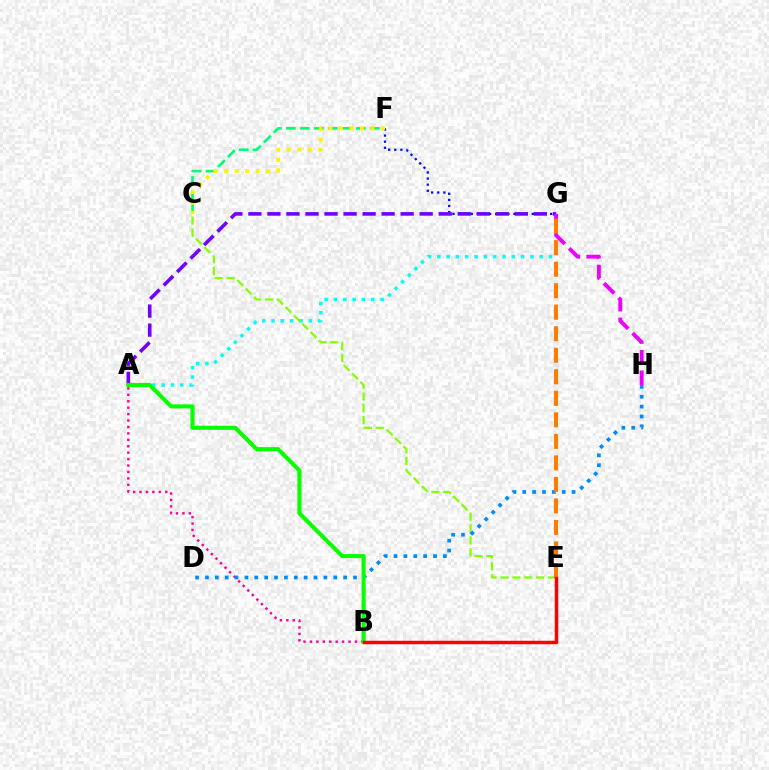{('F', 'G'): [{'color': '#0010ff', 'line_style': 'dotted', 'thickness': 1.66}], ('C', 'F'): [{'color': '#00ff74', 'line_style': 'dashed', 'thickness': 1.9}, {'color': '#fcf500', 'line_style': 'dotted', 'thickness': 2.85}], ('A', 'G'): [{'color': '#00fff6', 'line_style': 'dotted', 'thickness': 2.53}, {'color': '#7200ff', 'line_style': 'dashed', 'thickness': 2.59}], ('G', 'H'): [{'color': '#ee00ff', 'line_style': 'dashed', 'thickness': 2.8}], ('C', 'E'): [{'color': '#84ff00', 'line_style': 'dashed', 'thickness': 1.61}], ('A', 'B'): [{'color': '#ff0094', 'line_style': 'dotted', 'thickness': 1.75}, {'color': '#08ff00', 'line_style': 'solid', 'thickness': 2.94}], ('D', 'H'): [{'color': '#008cff', 'line_style': 'dotted', 'thickness': 2.68}], ('E', 'G'): [{'color': '#ff7c00', 'line_style': 'dashed', 'thickness': 2.92}], ('B', 'E'): [{'color': '#ff0000', 'line_style': 'solid', 'thickness': 2.51}]}